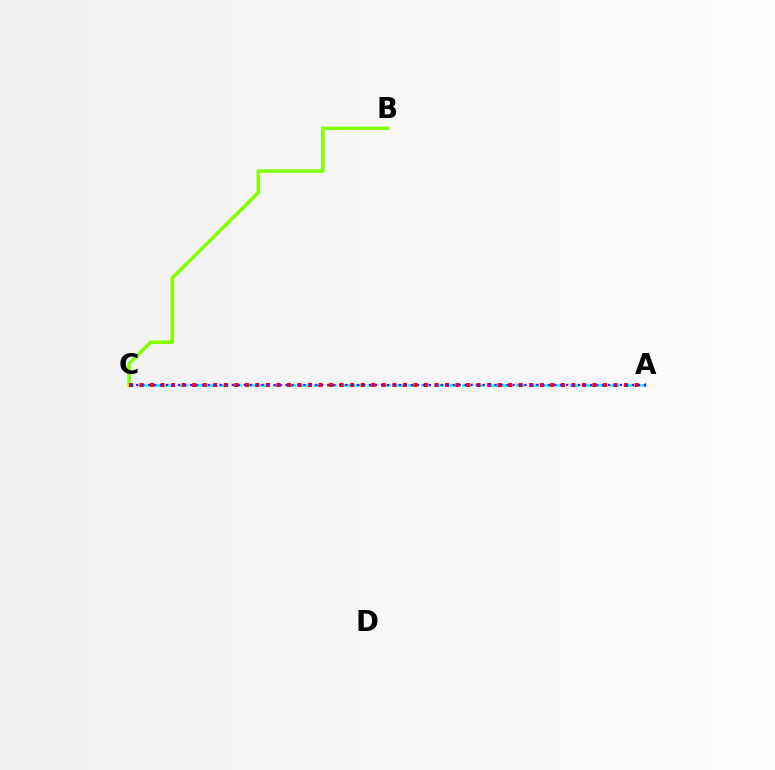{('B', 'C'): [{'color': '#84ff00', 'line_style': 'solid', 'thickness': 2.55}], ('A', 'C'): [{'color': '#00fff6', 'line_style': 'dashed', 'thickness': 1.83}, {'color': '#ff0000', 'line_style': 'dotted', 'thickness': 2.86}, {'color': '#7200ff', 'line_style': 'dotted', 'thickness': 1.62}]}